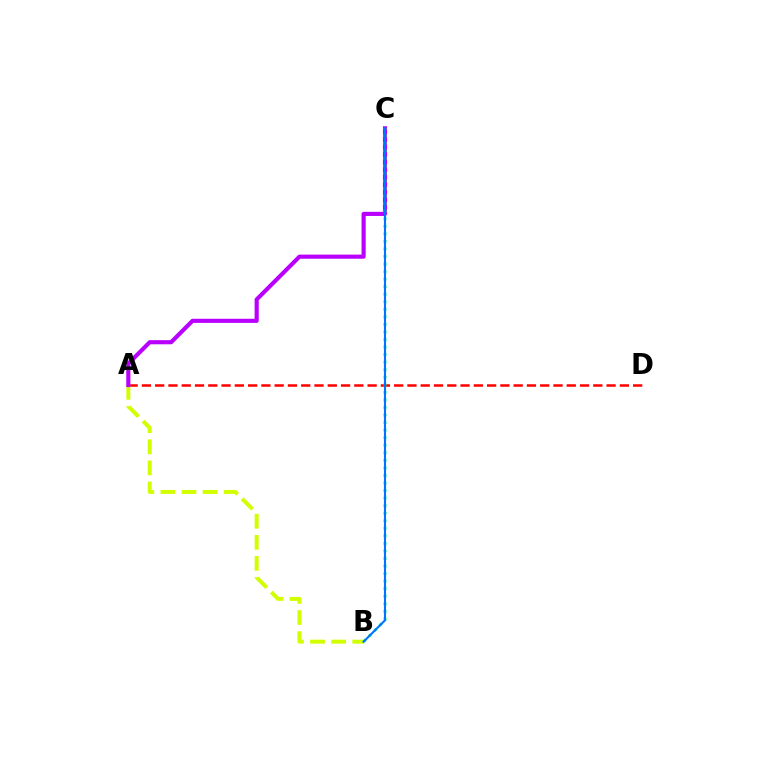{('A', 'D'): [{'color': '#ff0000', 'line_style': 'dashed', 'thickness': 1.8}], ('A', 'B'): [{'color': '#d1ff00', 'line_style': 'dashed', 'thickness': 2.87}], ('A', 'C'): [{'color': '#b900ff', 'line_style': 'solid', 'thickness': 2.98}], ('B', 'C'): [{'color': '#00ff5c', 'line_style': 'dotted', 'thickness': 2.05}, {'color': '#0074ff', 'line_style': 'solid', 'thickness': 1.51}]}